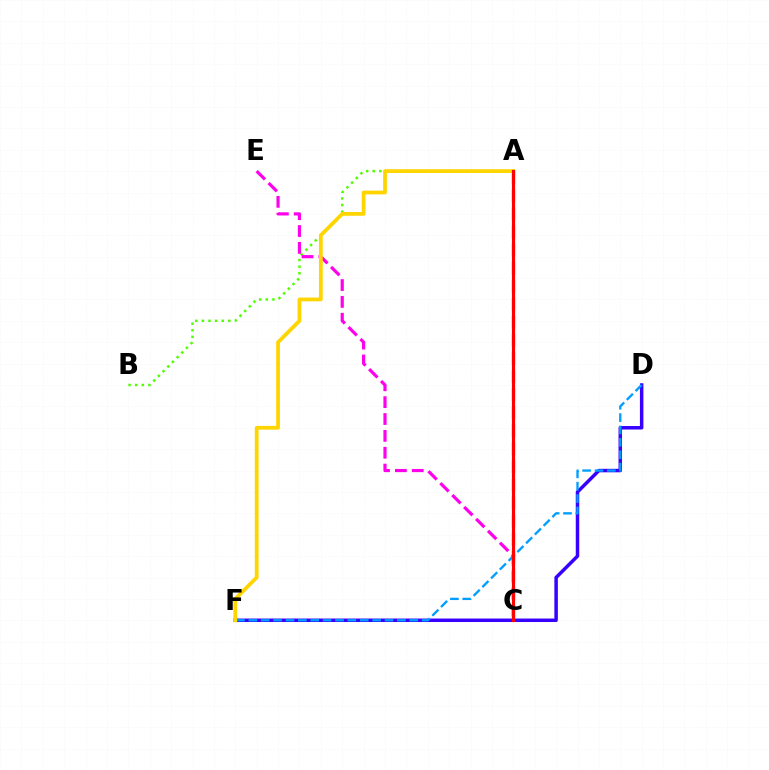{('A', 'B'): [{'color': '#4fff00', 'line_style': 'dotted', 'thickness': 1.8}], ('D', 'F'): [{'color': '#3700ff', 'line_style': 'solid', 'thickness': 2.51}, {'color': '#009eff', 'line_style': 'dashed', 'thickness': 1.68}], ('C', 'E'): [{'color': '#ff00ed', 'line_style': 'dashed', 'thickness': 2.29}], ('A', 'C'): [{'color': '#00ff86', 'line_style': 'dashed', 'thickness': 2.45}, {'color': '#ff0000', 'line_style': 'solid', 'thickness': 2.27}], ('A', 'F'): [{'color': '#ffd500', 'line_style': 'solid', 'thickness': 2.71}]}